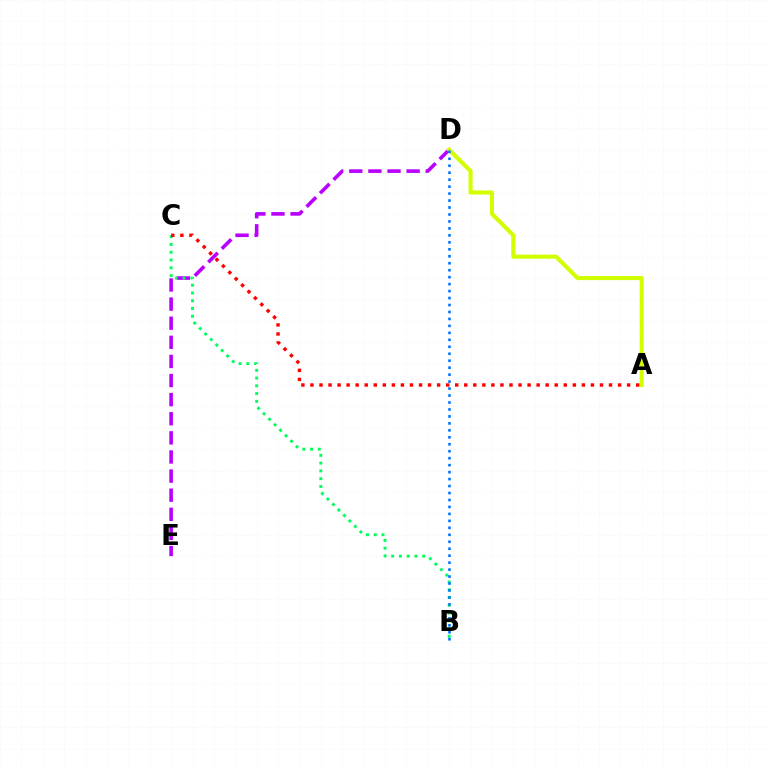{('D', 'E'): [{'color': '#b900ff', 'line_style': 'dashed', 'thickness': 2.6}], ('B', 'C'): [{'color': '#00ff5c', 'line_style': 'dotted', 'thickness': 2.11}], ('A', 'D'): [{'color': '#d1ff00', 'line_style': 'solid', 'thickness': 2.95}], ('A', 'C'): [{'color': '#ff0000', 'line_style': 'dotted', 'thickness': 2.46}], ('B', 'D'): [{'color': '#0074ff', 'line_style': 'dotted', 'thickness': 1.89}]}